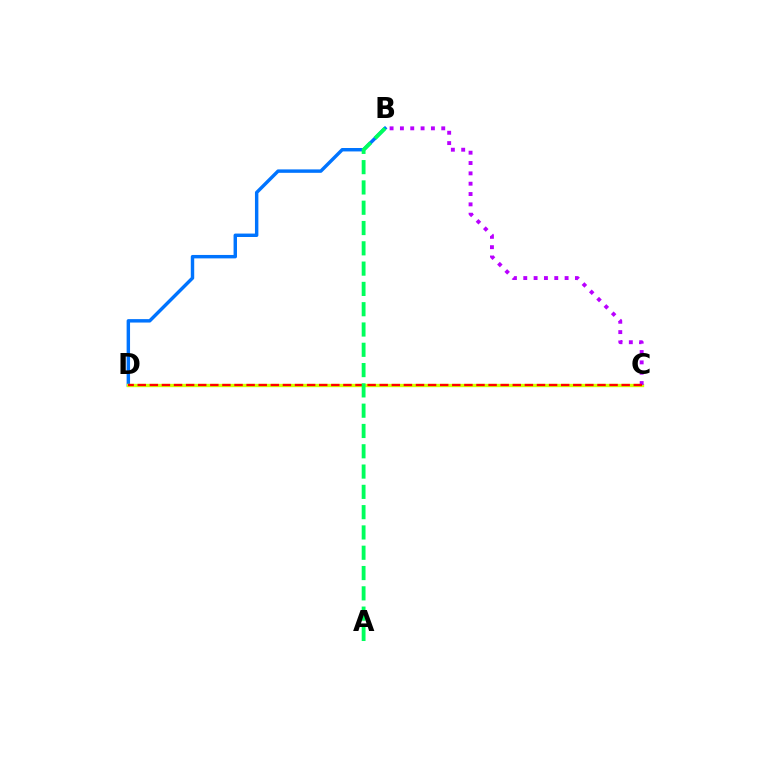{('B', 'D'): [{'color': '#0074ff', 'line_style': 'solid', 'thickness': 2.47}], ('C', 'D'): [{'color': '#d1ff00', 'line_style': 'solid', 'thickness': 2.42}, {'color': '#ff0000', 'line_style': 'dashed', 'thickness': 1.64}], ('B', 'C'): [{'color': '#b900ff', 'line_style': 'dotted', 'thickness': 2.81}], ('A', 'B'): [{'color': '#00ff5c', 'line_style': 'dashed', 'thickness': 2.76}]}